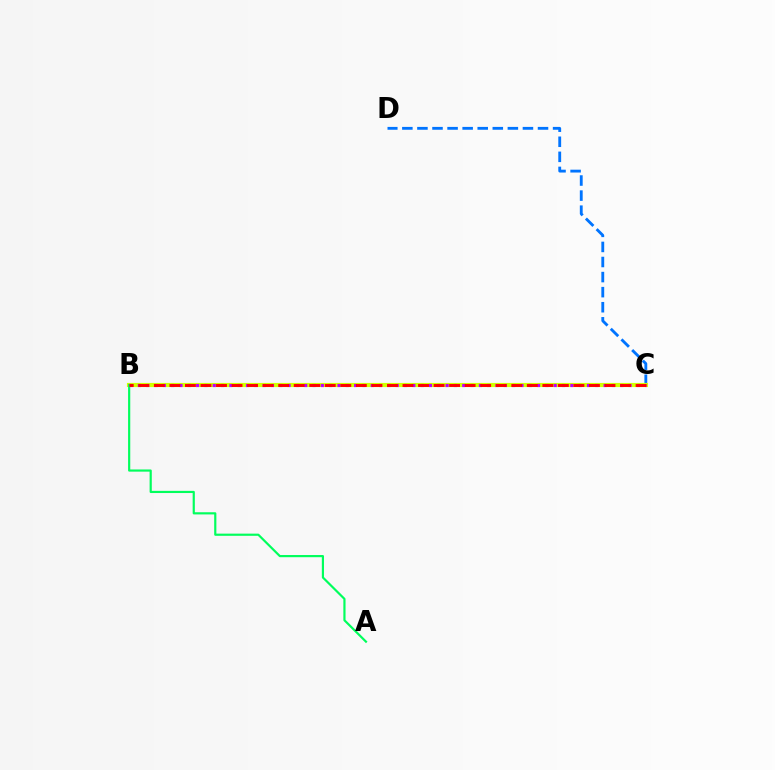{('C', 'D'): [{'color': '#0074ff', 'line_style': 'dashed', 'thickness': 2.05}], ('B', 'C'): [{'color': '#d1ff00', 'line_style': 'solid', 'thickness': 2.98}, {'color': '#b900ff', 'line_style': 'dotted', 'thickness': 2.26}, {'color': '#ff0000', 'line_style': 'dashed', 'thickness': 2.11}], ('A', 'B'): [{'color': '#00ff5c', 'line_style': 'solid', 'thickness': 1.57}]}